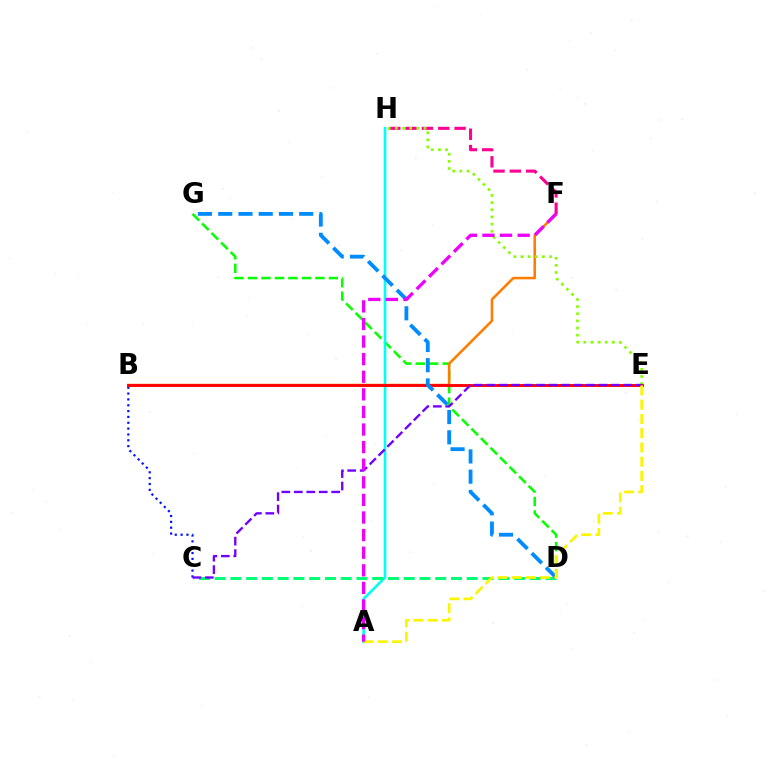{('B', 'C'): [{'color': '#0010ff', 'line_style': 'dotted', 'thickness': 1.59}], ('D', 'G'): [{'color': '#08ff00', 'line_style': 'dashed', 'thickness': 1.83}, {'color': '#008cff', 'line_style': 'dashed', 'thickness': 2.75}], ('A', 'H'): [{'color': '#00fff6', 'line_style': 'solid', 'thickness': 1.9}], ('B', 'F'): [{'color': '#ff7c00', 'line_style': 'solid', 'thickness': 1.83}], ('F', 'H'): [{'color': '#ff0094', 'line_style': 'dashed', 'thickness': 2.22}], ('E', 'H'): [{'color': '#84ff00', 'line_style': 'dotted', 'thickness': 1.94}], ('C', 'D'): [{'color': '#00ff74', 'line_style': 'dashed', 'thickness': 2.14}], ('B', 'E'): [{'color': '#ff0000', 'line_style': 'solid', 'thickness': 2.08}], ('C', 'E'): [{'color': '#7200ff', 'line_style': 'dashed', 'thickness': 1.69}], ('A', 'E'): [{'color': '#fcf500', 'line_style': 'dashed', 'thickness': 1.94}], ('A', 'F'): [{'color': '#ee00ff', 'line_style': 'dashed', 'thickness': 2.39}]}